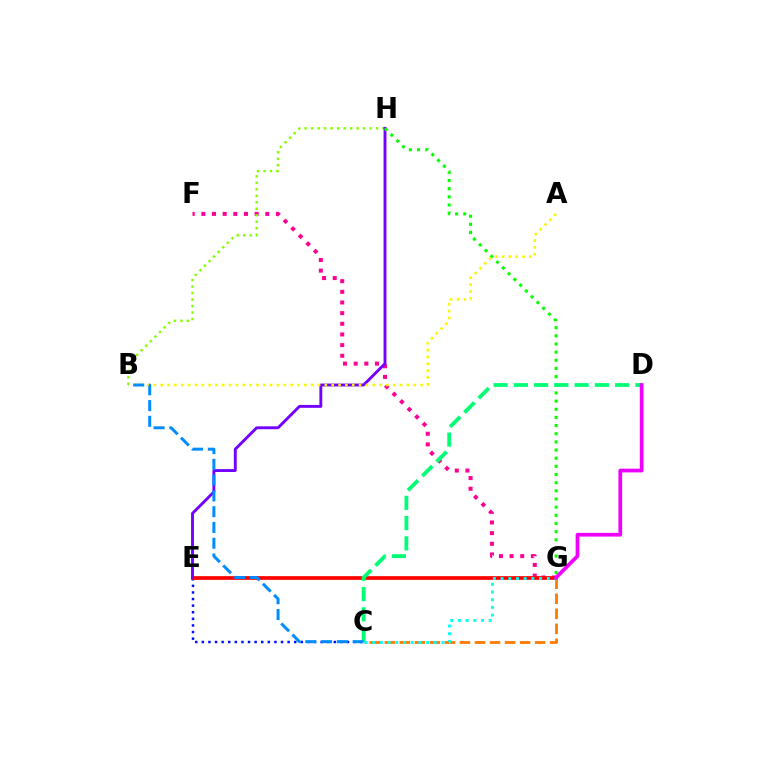{('F', 'G'): [{'color': '#ff0094', 'line_style': 'dotted', 'thickness': 2.89}], ('C', 'E'): [{'color': '#0010ff', 'line_style': 'dotted', 'thickness': 1.79}], ('B', 'H'): [{'color': '#84ff00', 'line_style': 'dotted', 'thickness': 1.76}], ('E', 'G'): [{'color': '#ff0000', 'line_style': 'solid', 'thickness': 2.66}], ('E', 'H'): [{'color': '#7200ff', 'line_style': 'solid', 'thickness': 2.07}], ('G', 'H'): [{'color': '#08ff00', 'line_style': 'dotted', 'thickness': 2.22}], ('C', 'G'): [{'color': '#ff7c00', 'line_style': 'dashed', 'thickness': 2.04}, {'color': '#00fff6', 'line_style': 'dotted', 'thickness': 2.09}], ('C', 'D'): [{'color': '#00ff74', 'line_style': 'dashed', 'thickness': 2.75}], ('A', 'B'): [{'color': '#fcf500', 'line_style': 'dotted', 'thickness': 1.86}], ('B', 'C'): [{'color': '#008cff', 'line_style': 'dashed', 'thickness': 2.14}], ('D', 'G'): [{'color': '#ee00ff', 'line_style': 'solid', 'thickness': 2.69}]}